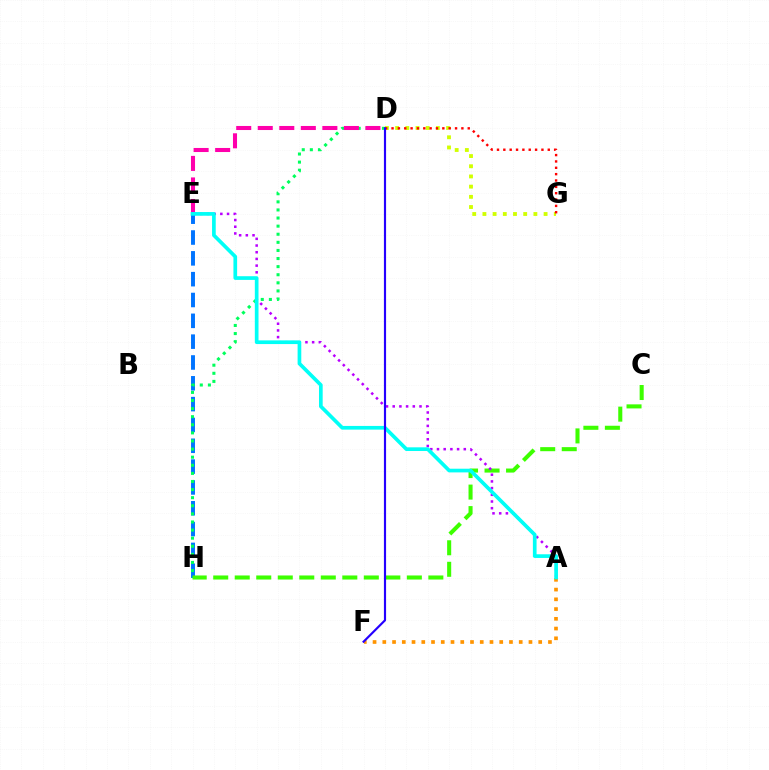{('D', 'G'): [{'color': '#d1ff00', 'line_style': 'dotted', 'thickness': 2.77}, {'color': '#ff0000', 'line_style': 'dotted', 'thickness': 1.73}], ('E', 'H'): [{'color': '#0074ff', 'line_style': 'dashed', 'thickness': 2.83}], ('C', 'H'): [{'color': '#3dff00', 'line_style': 'dashed', 'thickness': 2.92}], ('D', 'H'): [{'color': '#00ff5c', 'line_style': 'dotted', 'thickness': 2.2}], ('D', 'E'): [{'color': '#ff00ac', 'line_style': 'dashed', 'thickness': 2.93}], ('A', 'F'): [{'color': '#ff9400', 'line_style': 'dotted', 'thickness': 2.65}], ('A', 'E'): [{'color': '#b900ff', 'line_style': 'dotted', 'thickness': 1.82}, {'color': '#00fff6', 'line_style': 'solid', 'thickness': 2.65}], ('D', 'F'): [{'color': '#2500ff', 'line_style': 'solid', 'thickness': 1.56}]}